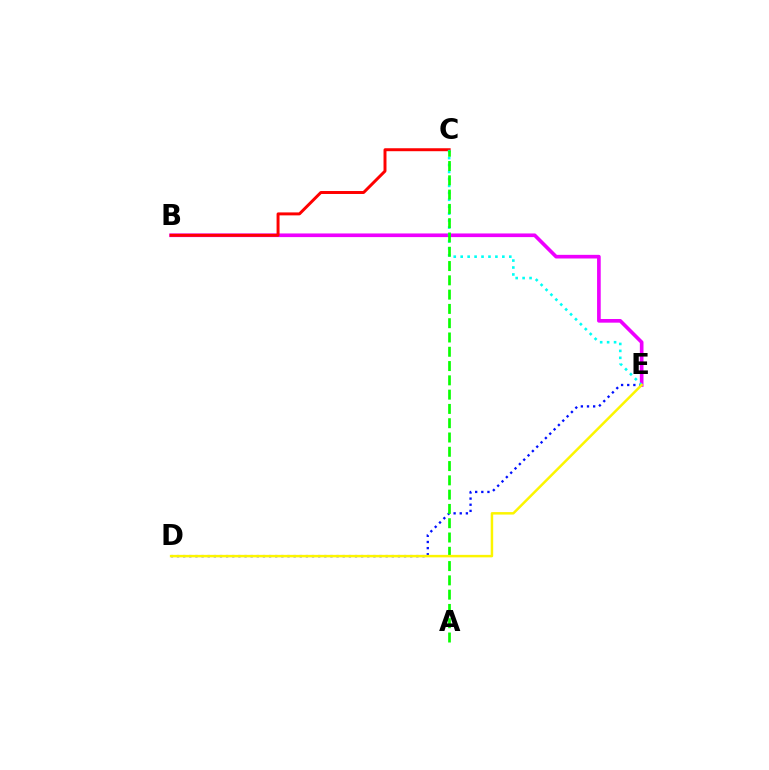{('B', 'E'): [{'color': '#ee00ff', 'line_style': 'solid', 'thickness': 2.63}], ('B', 'C'): [{'color': '#ff0000', 'line_style': 'solid', 'thickness': 2.13}], ('D', 'E'): [{'color': '#0010ff', 'line_style': 'dotted', 'thickness': 1.67}, {'color': '#fcf500', 'line_style': 'solid', 'thickness': 1.79}], ('C', 'E'): [{'color': '#00fff6', 'line_style': 'dotted', 'thickness': 1.89}], ('A', 'C'): [{'color': '#08ff00', 'line_style': 'dashed', 'thickness': 1.94}]}